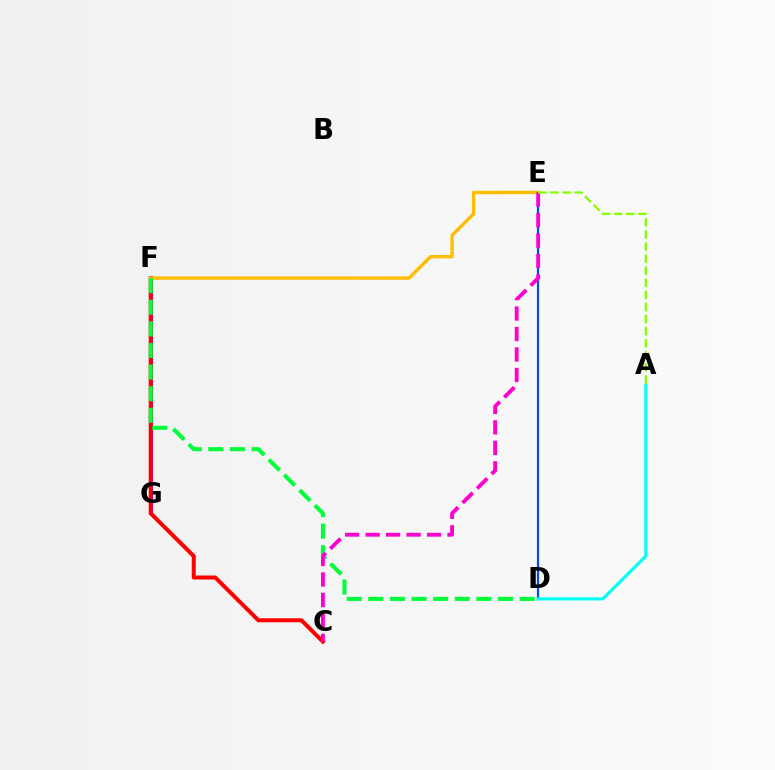{('F', 'G'): [{'color': '#7200ff', 'line_style': 'solid', 'thickness': 2.82}], ('C', 'F'): [{'color': '#ff0000', 'line_style': 'solid', 'thickness': 2.87}], ('E', 'F'): [{'color': '#ffbd00', 'line_style': 'solid', 'thickness': 2.44}], ('D', 'E'): [{'color': '#004bff', 'line_style': 'solid', 'thickness': 1.6}], ('A', 'D'): [{'color': '#00fff6', 'line_style': 'solid', 'thickness': 2.23}], ('D', 'F'): [{'color': '#00ff39', 'line_style': 'dashed', 'thickness': 2.94}], ('C', 'E'): [{'color': '#ff00cf', 'line_style': 'dashed', 'thickness': 2.78}], ('A', 'E'): [{'color': '#84ff00', 'line_style': 'dashed', 'thickness': 1.64}]}